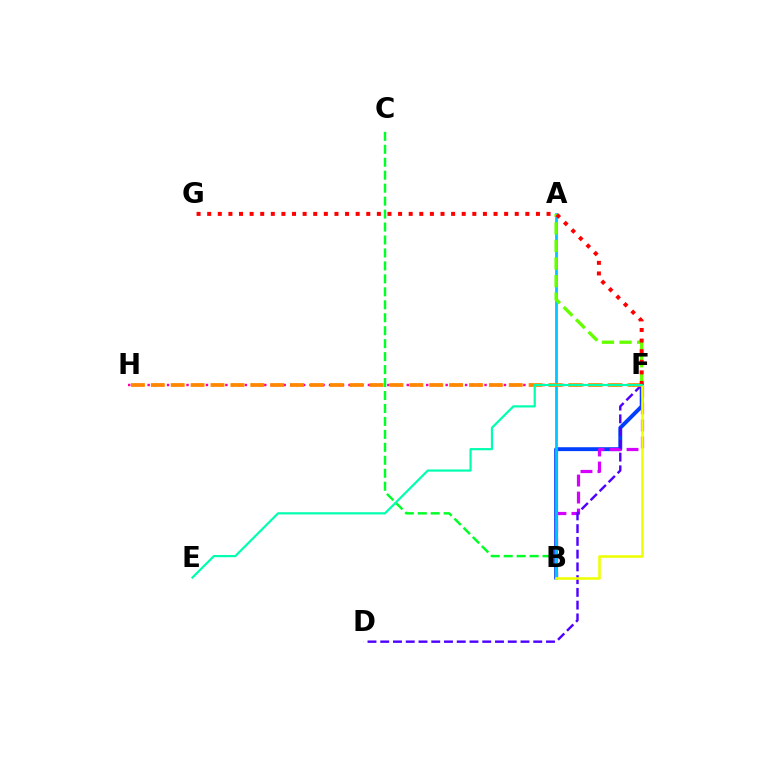{('B', 'F'): [{'color': '#003fff', 'line_style': 'solid', 'thickness': 2.81}, {'color': '#d600ff', 'line_style': 'dashed', 'thickness': 2.31}, {'color': '#eeff00', 'line_style': 'solid', 'thickness': 1.85}], ('D', 'F'): [{'color': '#4f00ff', 'line_style': 'dashed', 'thickness': 1.73}], ('B', 'C'): [{'color': '#00ff27', 'line_style': 'dashed', 'thickness': 1.76}], ('A', 'B'): [{'color': '#00c7ff', 'line_style': 'solid', 'thickness': 2.01}], ('F', 'H'): [{'color': '#ff00a0', 'line_style': 'dotted', 'thickness': 1.76}, {'color': '#ff8800', 'line_style': 'dashed', 'thickness': 2.7}], ('A', 'F'): [{'color': '#66ff00', 'line_style': 'dashed', 'thickness': 2.39}], ('F', 'G'): [{'color': '#ff0000', 'line_style': 'dotted', 'thickness': 2.88}], ('E', 'F'): [{'color': '#00ffaf', 'line_style': 'solid', 'thickness': 1.58}]}